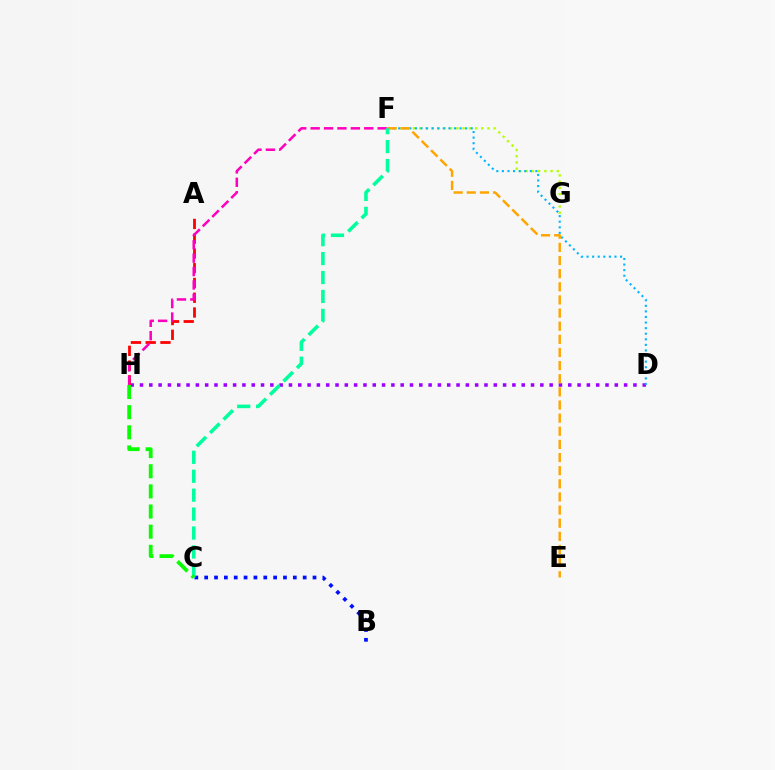{('D', 'H'): [{'color': '#9b00ff', 'line_style': 'dotted', 'thickness': 2.53}], ('A', 'H'): [{'color': '#ff0000', 'line_style': 'dashed', 'thickness': 2.01}], ('B', 'C'): [{'color': '#0010ff', 'line_style': 'dotted', 'thickness': 2.68}], ('F', 'G'): [{'color': '#b3ff00', 'line_style': 'dotted', 'thickness': 1.69}], ('D', 'F'): [{'color': '#00b5ff', 'line_style': 'dotted', 'thickness': 1.52}], ('F', 'H'): [{'color': '#ff00bd', 'line_style': 'dashed', 'thickness': 1.82}], ('E', 'F'): [{'color': '#ffa500', 'line_style': 'dashed', 'thickness': 1.78}], ('C', 'F'): [{'color': '#00ff9d', 'line_style': 'dashed', 'thickness': 2.57}], ('C', 'H'): [{'color': '#08ff00', 'line_style': 'dashed', 'thickness': 2.74}]}